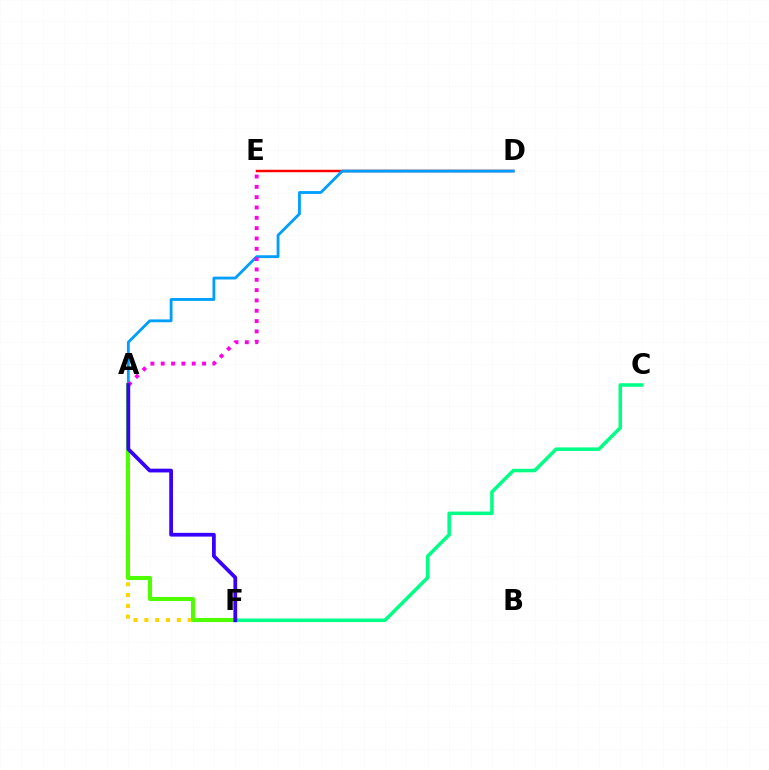{('A', 'F'): [{'color': '#ffd500', 'line_style': 'dotted', 'thickness': 2.94}, {'color': '#4fff00', 'line_style': 'solid', 'thickness': 2.95}, {'color': '#3700ff', 'line_style': 'solid', 'thickness': 2.7}], ('C', 'F'): [{'color': '#00ff86', 'line_style': 'solid', 'thickness': 2.54}], ('D', 'E'): [{'color': '#ff0000', 'line_style': 'solid', 'thickness': 1.78}], ('A', 'D'): [{'color': '#009eff', 'line_style': 'solid', 'thickness': 2.03}], ('A', 'E'): [{'color': '#ff00ed', 'line_style': 'dotted', 'thickness': 2.81}]}